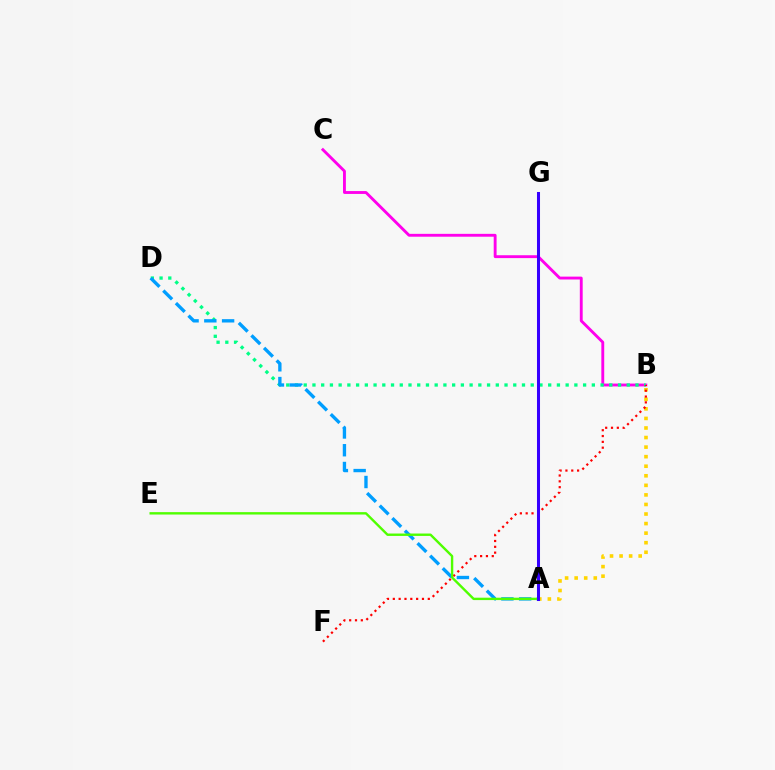{('B', 'C'): [{'color': '#ff00ed', 'line_style': 'solid', 'thickness': 2.06}], ('A', 'B'): [{'color': '#ffd500', 'line_style': 'dotted', 'thickness': 2.6}], ('B', 'D'): [{'color': '#00ff86', 'line_style': 'dotted', 'thickness': 2.37}], ('B', 'F'): [{'color': '#ff0000', 'line_style': 'dotted', 'thickness': 1.58}], ('A', 'D'): [{'color': '#009eff', 'line_style': 'dashed', 'thickness': 2.41}], ('A', 'E'): [{'color': '#4fff00', 'line_style': 'solid', 'thickness': 1.72}], ('A', 'G'): [{'color': '#3700ff', 'line_style': 'solid', 'thickness': 2.19}]}